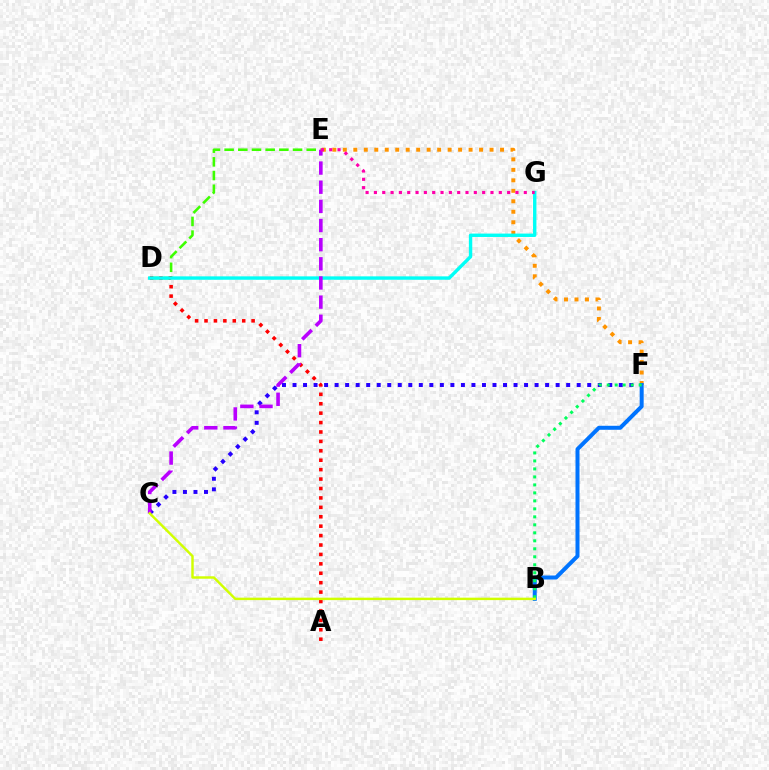{('C', 'F'): [{'color': '#2500ff', 'line_style': 'dotted', 'thickness': 2.86}], ('E', 'F'): [{'color': '#ff9400', 'line_style': 'dotted', 'thickness': 2.85}], ('D', 'E'): [{'color': '#3dff00', 'line_style': 'dashed', 'thickness': 1.86}], ('A', 'D'): [{'color': '#ff0000', 'line_style': 'dotted', 'thickness': 2.56}], ('D', 'G'): [{'color': '#00fff6', 'line_style': 'solid', 'thickness': 2.44}], ('B', 'F'): [{'color': '#0074ff', 'line_style': 'solid', 'thickness': 2.88}, {'color': '#00ff5c', 'line_style': 'dotted', 'thickness': 2.17}], ('C', 'E'): [{'color': '#b900ff', 'line_style': 'dashed', 'thickness': 2.6}], ('B', 'C'): [{'color': '#d1ff00', 'line_style': 'solid', 'thickness': 1.76}], ('E', 'G'): [{'color': '#ff00ac', 'line_style': 'dotted', 'thickness': 2.26}]}